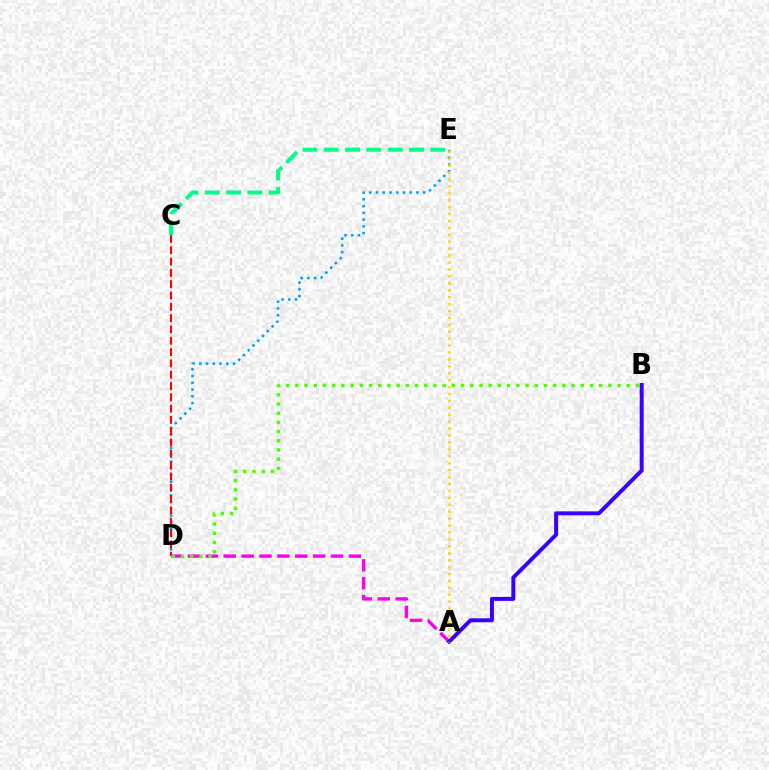{('A', 'D'): [{'color': '#ff00ed', 'line_style': 'dashed', 'thickness': 2.43}], ('D', 'E'): [{'color': '#009eff', 'line_style': 'dotted', 'thickness': 1.83}], ('A', 'B'): [{'color': '#3700ff', 'line_style': 'solid', 'thickness': 2.85}], ('C', 'D'): [{'color': '#ff0000', 'line_style': 'dashed', 'thickness': 1.54}], ('C', 'E'): [{'color': '#00ff86', 'line_style': 'dashed', 'thickness': 2.9}], ('B', 'D'): [{'color': '#4fff00', 'line_style': 'dotted', 'thickness': 2.5}], ('A', 'E'): [{'color': '#ffd500', 'line_style': 'dotted', 'thickness': 1.88}]}